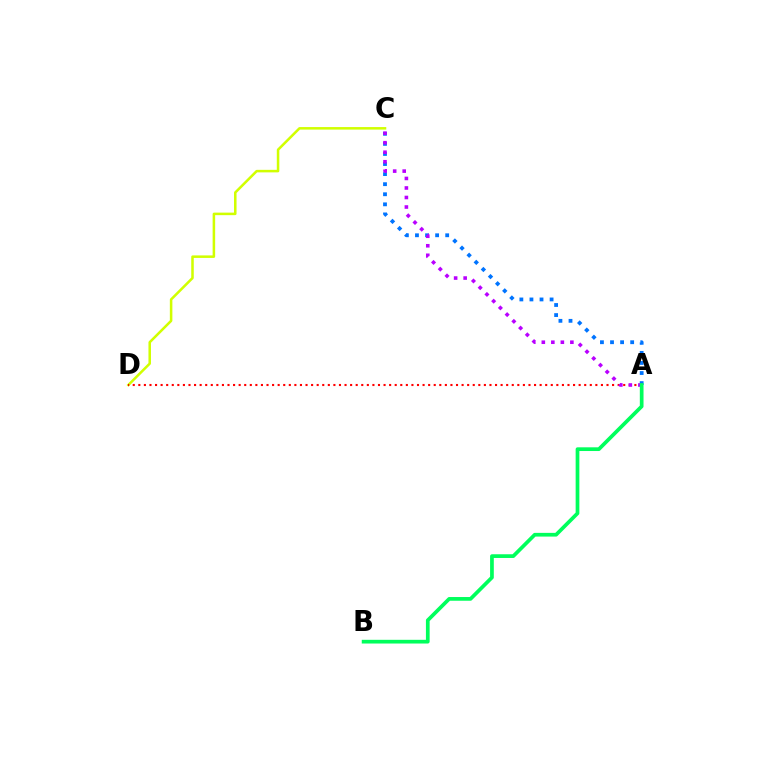{('C', 'D'): [{'color': '#d1ff00', 'line_style': 'solid', 'thickness': 1.82}], ('A', 'D'): [{'color': '#ff0000', 'line_style': 'dotted', 'thickness': 1.51}], ('A', 'C'): [{'color': '#0074ff', 'line_style': 'dotted', 'thickness': 2.74}, {'color': '#b900ff', 'line_style': 'dotted', 'thickness': 2.59}], ('A', 'B'): [{'color': '#00ff5c', 'line_style': 'solid', 'thickness': 2.67}]}